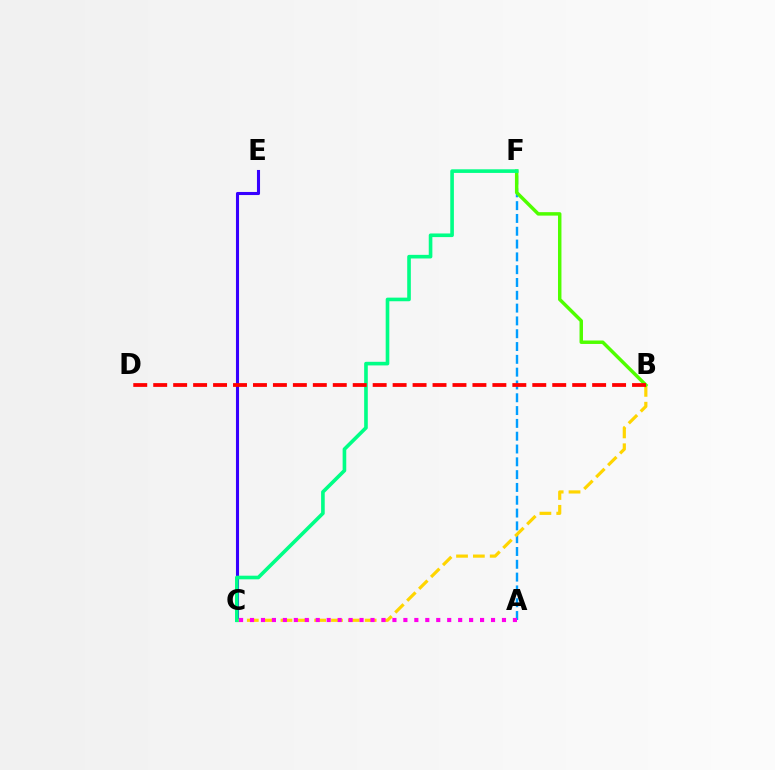{('C', 'E'): [{'color': '#3700ff', 'line_style': 'solid', 'thickness': 2.21}], ('A', 'F'): [{'color': '#009eff', 'line_style': 'dashed', 'thickness': 1.74}], ('B', 'C'): [{'color': '#ffd500', 'line_style': 'dashed', 'thickness': 2.29}], ('A', 'C'): [{'color': '#ff00ed', 'line_style': 'dotted', 'thickness': 2.98}], ('B', 'F'): [{'color': '#4fff00', 'line_style': 'solid', 'thickness': 2.49}], ('C', 'F'): [{'color': '#00ff86', 'line_style': 'solid', 'thickness': 2.61}], ('B', 'D'): [{'color': '#ff0000', 'line_style': 'dashed', 'thickness': 2.71}]}